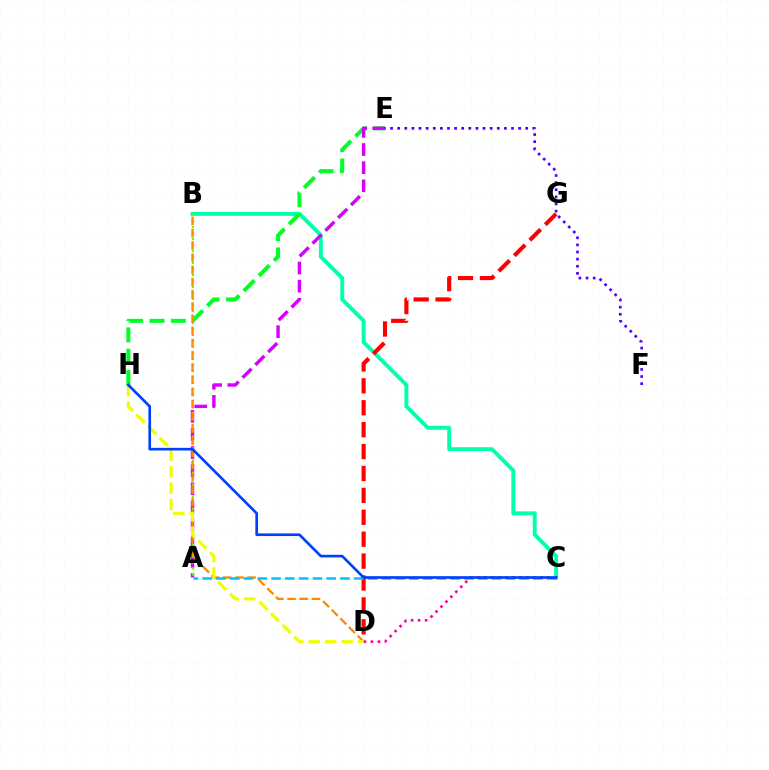{('B', 'C'): [{'color': '#00ffaf', 'line_style': 'solid', 'thickness': 2.8}], ('E', 'H'): [{'color': '#00ff27', 'line_style': 'dashed', 'thickness': 2.9}], ('C', 'D'): [{'color': '#ff00a0', 'line_style': 'dotted', 'thickness': 1.9}], ('D', 'G'): [{'color': '#ff0000', 'line_style': 'dashed', 'thickness': 2.98}], ('A', 'E'): [{'color': '#d600ff', 'line_style': 'dashed', 'thickness': 2.46}], ('A', 'B'): [{'color': '#66ff00', 'line_style': 'dotted', 'thickness': 1.63}], ('E', 'F'): [{'color': '#4f00ff', 'line_style': 'dotted', 'thickness': 1.93}], ('B', 'D'): [{'color': '#ff8800', 'line_style': 'dashed', 'thickness': 1.66}], ('D', 'H'): [{'color': '#eeff00', 'line_style': 'dashed', 'thickness': 2.23}], ('A', 'C'): [{'color': '#00c7ff', 'line_style': 'dashed', 'thickness': 1.87}], ('C', 'H'): [{'color': '#003fff', 'line_style': 'solid', 'thickness': 1.91}]}